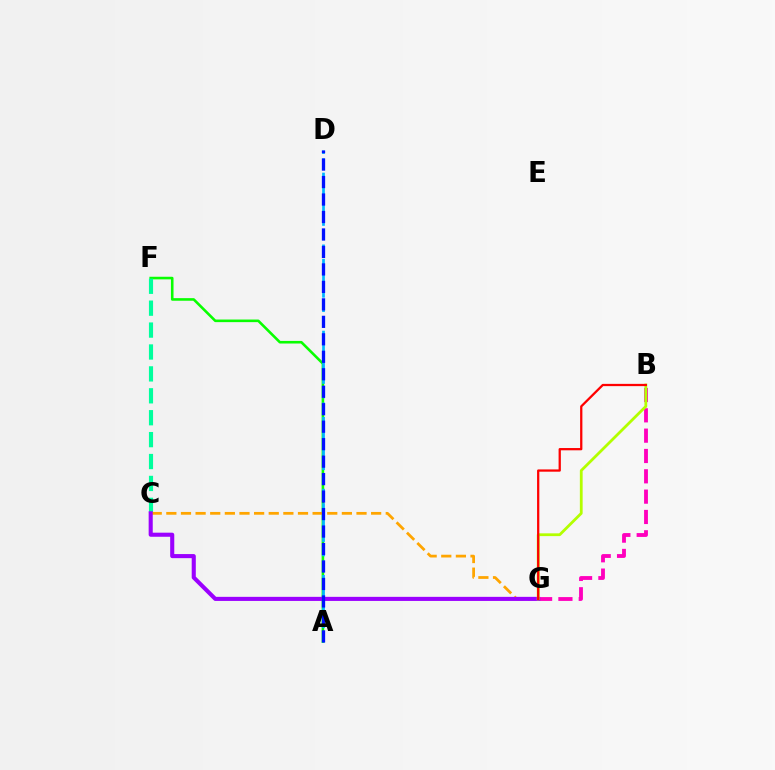{('A', 'F'): [{'color': '#08ff00', 'line_style': 'solid', 'thickness': 1.87}], ('B', 'G'): [{'color': '#ff00bd', 'line_style': 'dashed', 'thickness': 2.76}, {'color': '#b3ff00', 'line_style': 'solid', 'thickness': 2.0}, {'color': '#ff0000', 'line_style': 'solid', 'thickness': 1.63}], ('C', 'F'): [{'color': '#00ff9d', 'line_style': 'dashed', 'thickness': 2.98}], ('C', 'G'): [{'color': '#ffa500', 'line_style': 'dashed', 'thickness': 1.99}, {'color': '#9b00ff', 'line_style': 'solid', 'thickness': 2.94}], ('A', 'D'): [{'color': '#00b5ff', 'line_style': 'dashed', 'thickness': 1.95}, {'color': '#0010ff', 'line_style': 'dashed', 'thickness': 2.37}]}